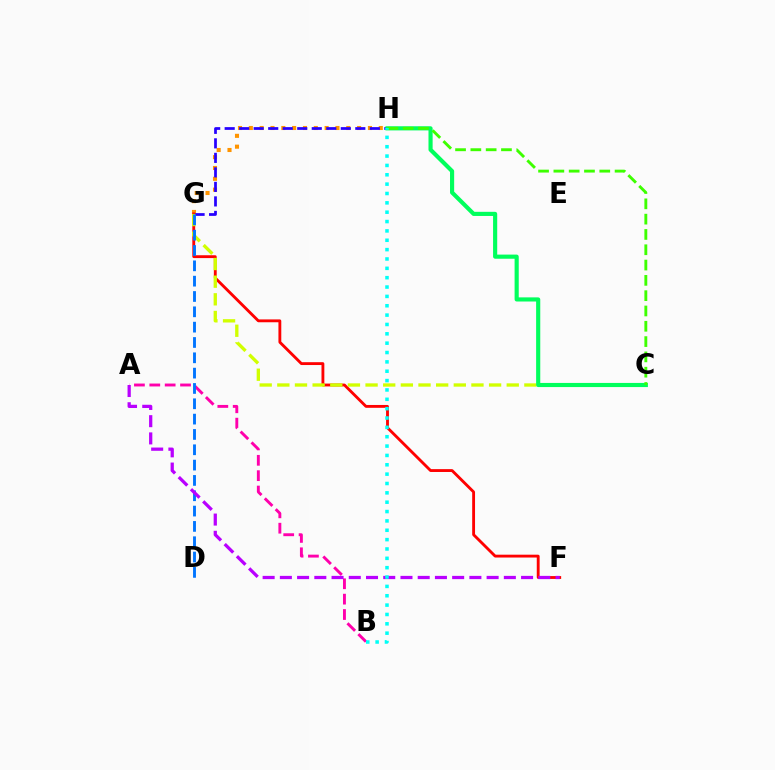{('G', 'H'): [{'color': '#ff9400', 'line_style': 'dotted', 'thickness': 2.94}, {'color': '#2500ff', 'line_style': 'dashed', 'thickness': 1.97}], ('F', 'G'): [{'color': '#ff0000', 'line_style': 'solid', 'thickness': 2.05}], ('C', 'G'): [{'color': '#d1ff00', 'line_style': 'dashed', 'thickness': 2.4}], ('A', 'B'): [{'color': '#ff00ac', 'line_style': 'dashed', 'thickness': 2.09}], ('C', 'H'): [{'color': '#00ff5c', 'line_style': 'solid', 'thickness': 2.98}, {'color': '#3dff00', 'line_style': 'dashed', 'thickness': 2.08}], ('D', 'G'): [{'color': '#0074ff', 'line_style': 'dashed', 'thickness': 2.08}], ('A', 'F'): [{'color': '#b900ff', 'line_style': 'dashed', 'thickness': 2.34}], ('B', 'H'): [{'color': '#00fff6', 'line_style': 'dotted', 'thickness': 2.54}]}